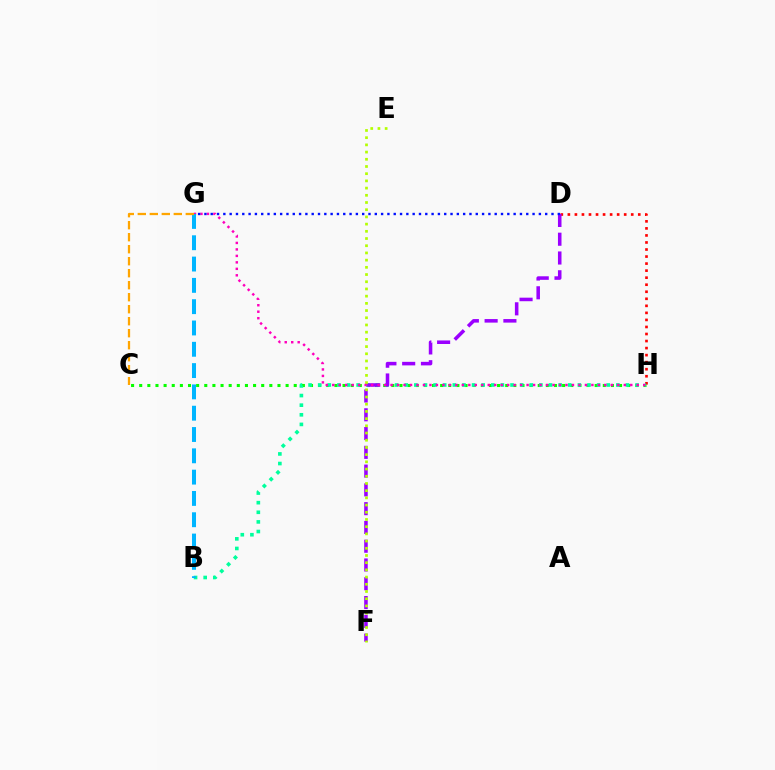{('D', 'H'): [{'color': '#ff0000', 'line_style': 'dotted', 'thickness': 1.91}], ('C', 'H'): [{'color': '#08ff00', 'line_style': 'dotted', 'thickness': 2.21}], ('B', 'H'): [{'color': '#00ff9d', 'line_style': 'dotted', 'thickness': 2.61}], ('D', 'F'): [{'color': '#9b00ff', 'line_style': 'dashed', 'thickness': 2.55}], ('E', 'F'): [{'color': '#b3ff00', 'line_style': 'dotted', 'thickness': 1.96}], ('G', 'H'): [{'color': '#ff00bd', 'line_style': 'dotted', 'thickness': 1.76}], ('B', 'G'): [{'color': '#00b5ff', 'line_style': 'dashed', 'thickness': 2.89}], ('D', 'G'): [{'color': '#0010ff', 'line_style': 'dotted', 'thickness': 1.71}], ('C', 'G'): [{'color': '#ffa500', 'line_style': 'dashed', 'thickness': 1.63}]}